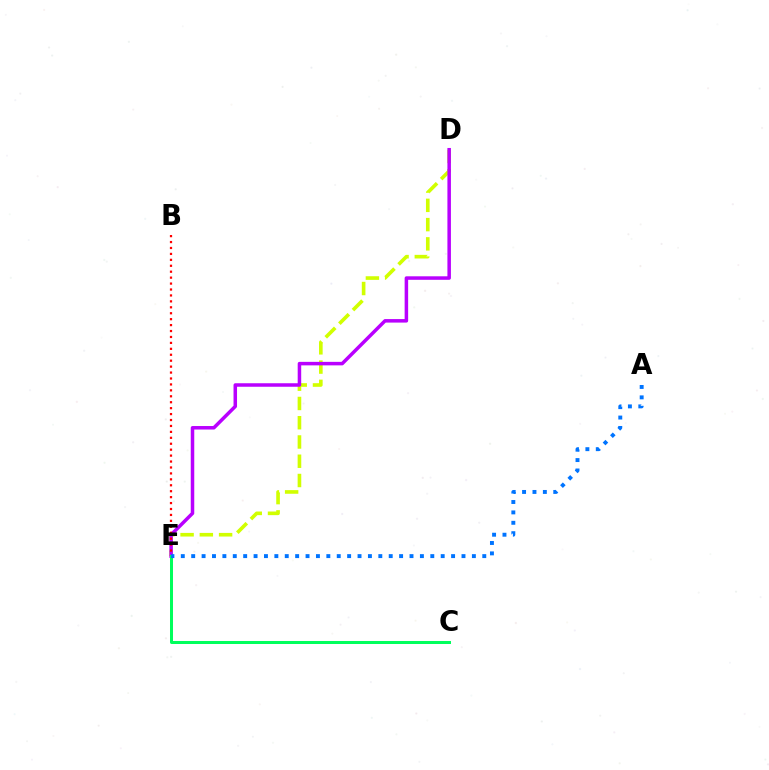{('D', 'E'): [{'color': '#d1ff00', 'line_style': 'dashed', 'thickness': 2.62}, {'color': '#b900ff', 'line_style': 'solid', 'thickness': 2.53}], ('B', 'E'): [{'color': '#ff0000', 'line_style': 'dotted', 'thickness': 1.61}], ('C', 'E'): [{'color': '#00ff5c', 'line_style': 'solid', 'thickness': 2.16}], ('A', 'E'): [{'color': '#0074ff', 'line_style': 'dotted', 'thickness': 2.82}]}